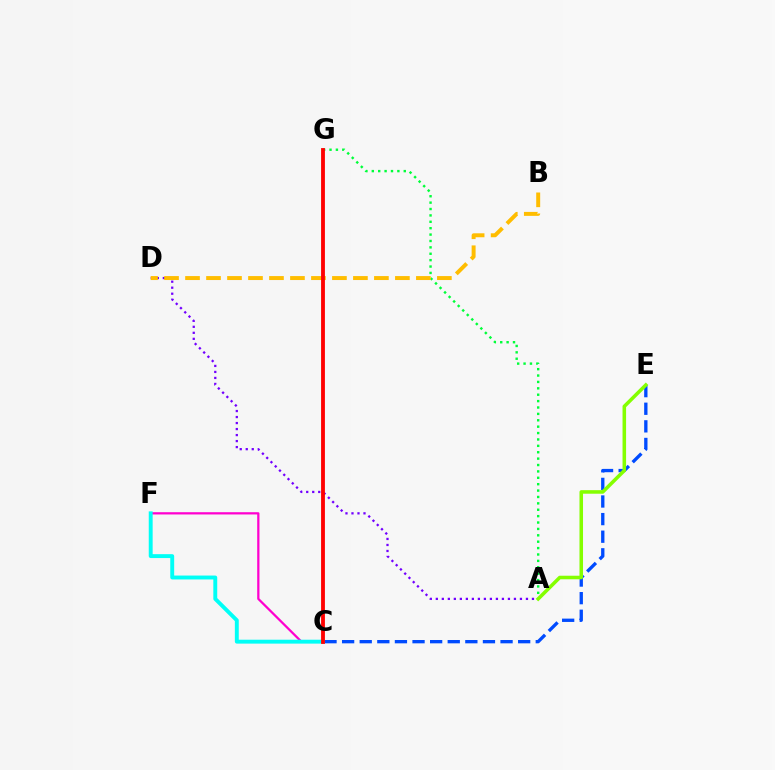{('C', 'E'): [{'color': '#004bff', 'line_style': 'dashed', 'thickness': 2.39}], ('A', 'D'): [{'color': '#7200ff', 'line_style': 'dotted', 'thickness': 1.63}], ('C', 'F'): [{'color': '#ff00cf', 'line_style': 'solid', 'thickness': 1.62}, {'color': '#00fff6', 'line_style': 'solid', 'thickness': 2.81}], ('A', 'G'): [{'color': '#00ff39', 'line_style': 'dotted', 'thickness': 1.74}], ('B', 'D'): [{'color': '#ffbd00', 'line_style': 'dashed', 'thickness': 2.85}], ('A', 'E'): [{'color': '#84ff00', 'line_style': 'solid', 'thickness': 2.56}], ('C', 'G'): [{'color': '#ff0000', 'line_style': 'solid', 'thickness': 2.76}]}